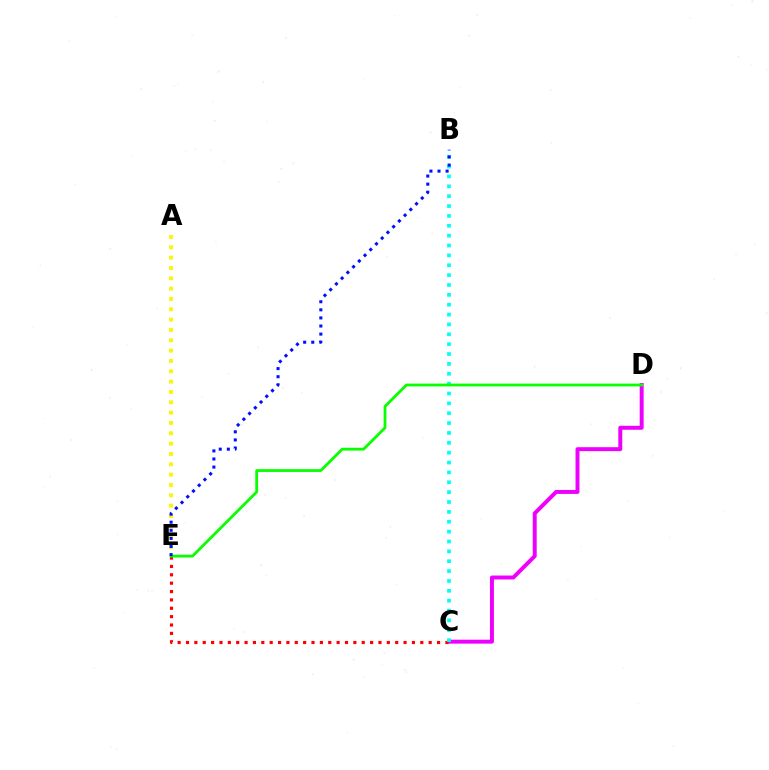{('C', 'D'): [{'color': '#ee00ff', 'line_style': 'solid', 'thickness': 2.84}], ('C', 'E'): [{'color': '#ff0000', 'line_style': 'dotted', 'thickness': 2.27}], ('A', 'E'): [{'color': '#fcf500', 'line_style': 'dotted', 'thickness': 2.81}], ('B', 'C'): [{'color': '#00fff6', 'line_style': 'dotted', 'thickness': 2.68}], ('D', 'E'): [{'color': '#08ff00', 'line_style': 'solid', 'thickness': 2.01}], ('B', 'E'): [{'color': '#0010ff', 'line_style': 'dotted', 'thickness': 2.2}]}